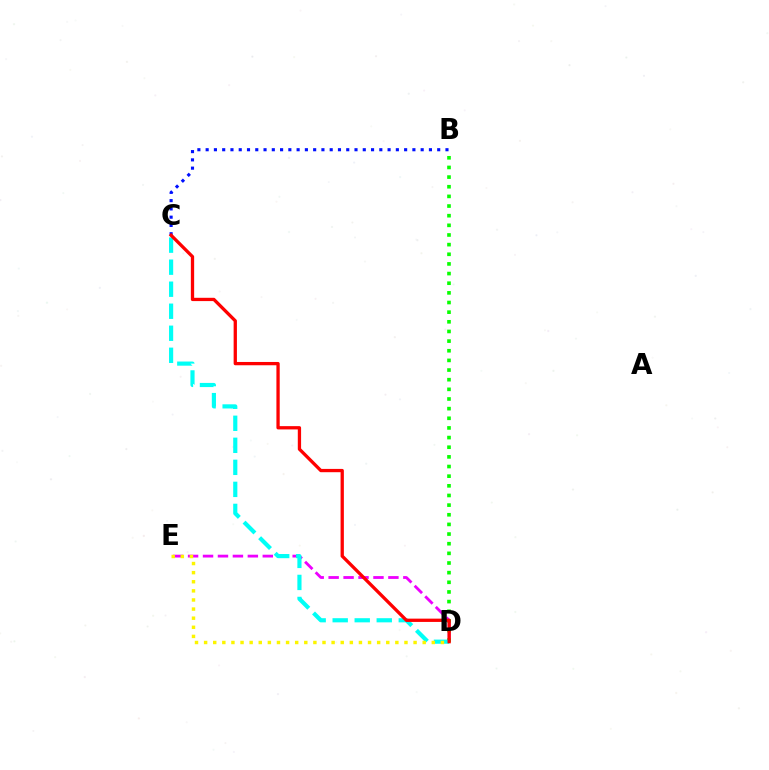{('B', 'C'): [{'color': '#0010ff', 'line_style': 'dotted', 'thickness': 2.25}], ('D', 'E'): [{'color': '#ee00ff', 'line_style': 'dashed', 'thickness': 2.03}, {'color': '#fcf500', 'line_style': 'dotted', 'thickness': 2.47}], ('B', 'D'): [{'color': '#08ff00', 'line_style': 'dotted', 'thickness': 2.62}], ('C', 'D'): [{'color': '#00fff6', 'line_style': 'dashed', 'thickness': 2.99}, {'color': '#ff0000', 'line_style': 'solid', 'thickness': 2.37}]}